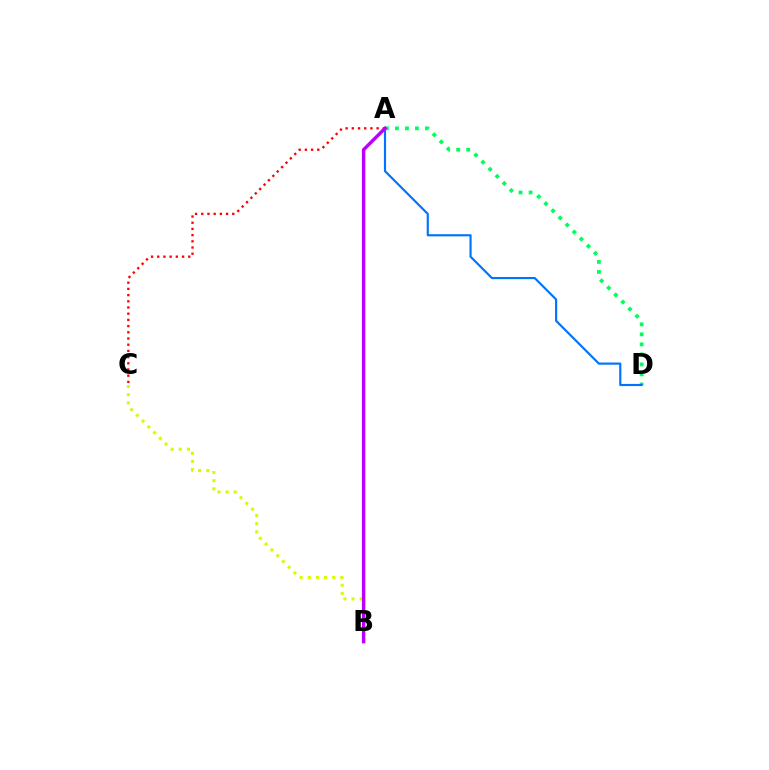{('B', 'C'): [{'color': '#d1ff00', 'line_style': 'dotted', 'thickness': 2.21}], ('A', 'C'): [{'color': '#ff0000', 'line_style': 'dotted', 'thickness': 1.68}], ('A', 'D'): [{'color': '#00ff5c', 'line_style': 'dotted', 'thickness': 2.72}, {'color': '#0074ff', 'line_style': 'solid', 'thickness': 1.56}], ('A', 'B'): [{'color': '#b900ff', 'line_style': 'solid', 'thickness': 2.45}]}